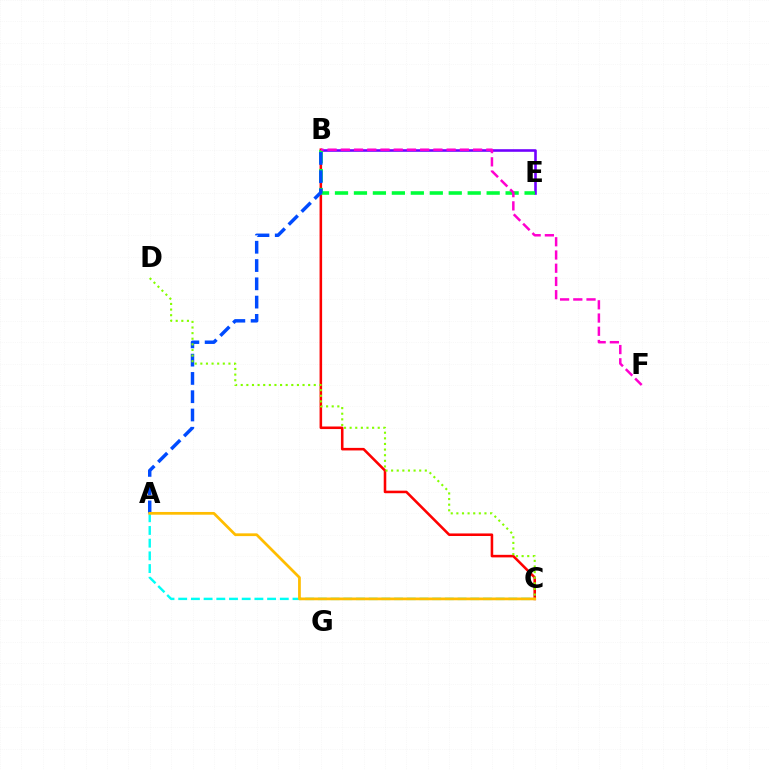{('B', 'E'): [{'color': '#7200ff', 'line_style': 'solid', 'thickness': 1.87}, {'color': '#00ff39', 'line_style': 'dashed', 'thickness': 2.58}], ('B', 'C'): [{'color': '#ff0000', 'line_style': 'solid', 'thickness': 1.84}], ('A', 'C'): [{'color': '#00fff6', 'line_style': 'dashed', 'thickness': 1.72}, {'color': '#ffbd00', 'line_style': 'solid', 'thickness': 1.98}], ('A', 'B'): [{'color': '#004bff', 'line_style': 'dashed', 'thickness': 2.48}], ('B', 'F'): [{'color': '#ff00cf', 'line_style': 'dashed', 'thickness': 1.8}], ('C', 'D'): [{'color': '#84ff00', 'line_style': 'dotted', 'thickness': 1.53}]}